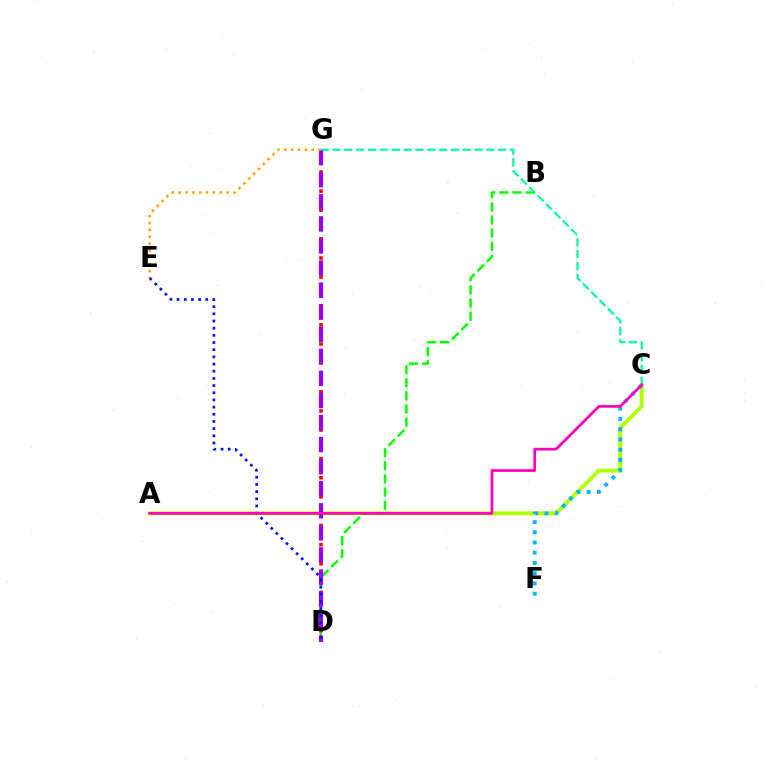{('A', 'C'): [{'color': '#b3ff00', 'line_style': 'solid', 'thickness': 2.83}, {'color': '#ff00bd', 'line_style': 'solid', 'thickness': 1.96}], ('B', 'D'): [{'color': '#08ff00', 'line_style': 'dashed', 'thickness': 1.78}], ('C', 'F'): [{'color': '#00b5ff', 'line_style': 'dotted', 'thickness': 2.78}], ('D', 'G'): [{'color': '#ff0000', 'line_style': 'dotted', 'thickness': 2.6}, {'color': '#9b00ff', 'line_style': 'dashed', 'thickness': 3.0}], ('C', 'G'): [{'color': '#00ff9d', 'line_style': 'dashed', 'thickness': 1.61}], ('E', 'G'): [{'color': '#ffa500', 'line_style': 'dotted', 'thickness': 1.86}], ('D', 'E'): [{'color': '#0010ff', 'line_style': 'dotted', 'thickness': 1.95}]}